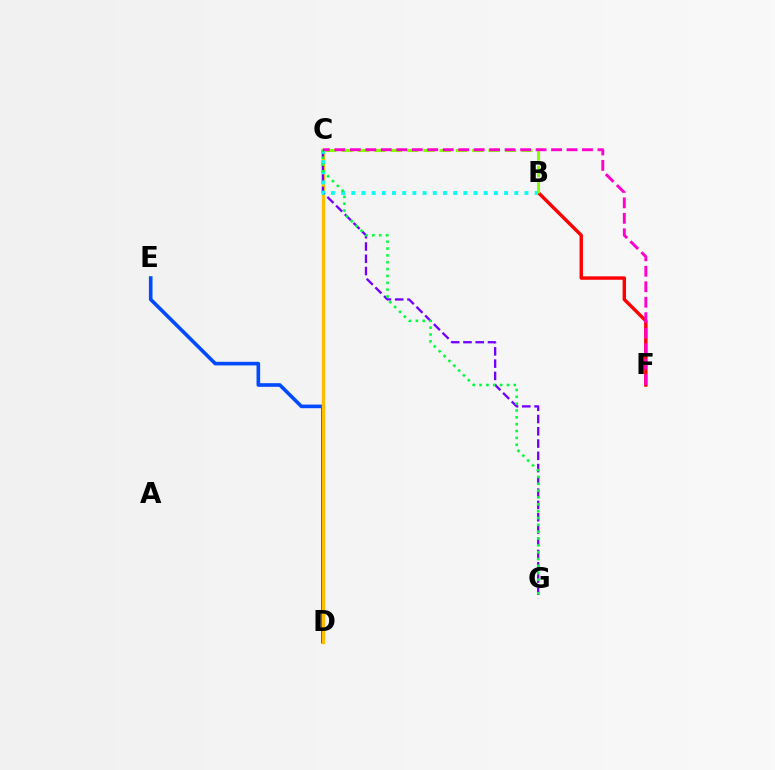{('B', 'F'): [{'color': '#ff0000', 'line_style': 'solid', 'thickness': 2.46}], ('D', 'E'): [{'color': '#004bff', 'line_style': 'solid', 'thickness': 2.61}], ('C', 'D'): [{'color': '#ffbd00', 'line_style': 'solid', 'thickness': 2.4}], ('C', 'G'): [{'color': '#7200ff', 'line_style': 'dashed', 'thickness': 1.67}, {'color': '#00ff39', 'line_style': 'dotted', 'thickness': 1.86}], ('B', 'C'): [{'color': '#00fff6', 'line_style': 'dotted', 'thickness': 2.77}, {'color': '#84ff00', 'line_style': 'dashed', 'thickness': 2.22}], ('C', 'F'): [{'color': '#ff00cf', 'line_style': 'dashed', 'thickness': 2.1}]}